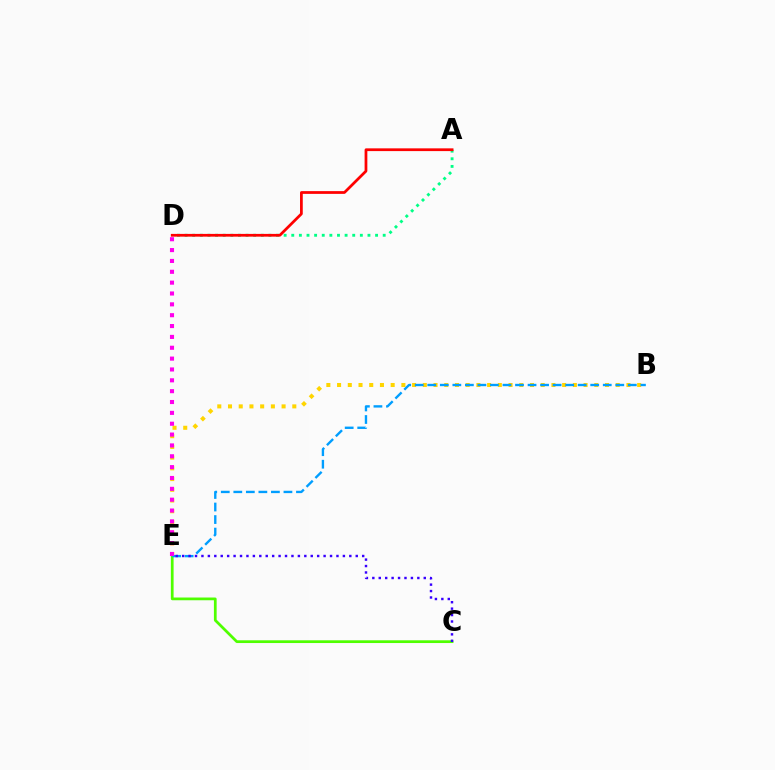{('B', 'E'): [{'color': '#ffd500', 'line_style': 'dotted', 'thickness': 2.91}, {'color': '#009eff', 'line_style': 'dashed', 'thickness': 1.7}], ('A', 'D'): [{'color': '#00ff86', 'line_style': 'dotted', 'thickness': 2.07}, {'color': '#ff0000', 'line_style': 'solid', 'thickness': 1.98}], ('C', 'E'): [{'color': '#4fff00', 'line_style': 'solid', 'thickness': 1.97}, {'color': '#3700ff', 'line_style': 'dotted', 'thickness': 1.75}], ('D', 'E'): [{'color': '#ff00ed', 'line_style': 'dotted', 'thickness': 2.95}]}